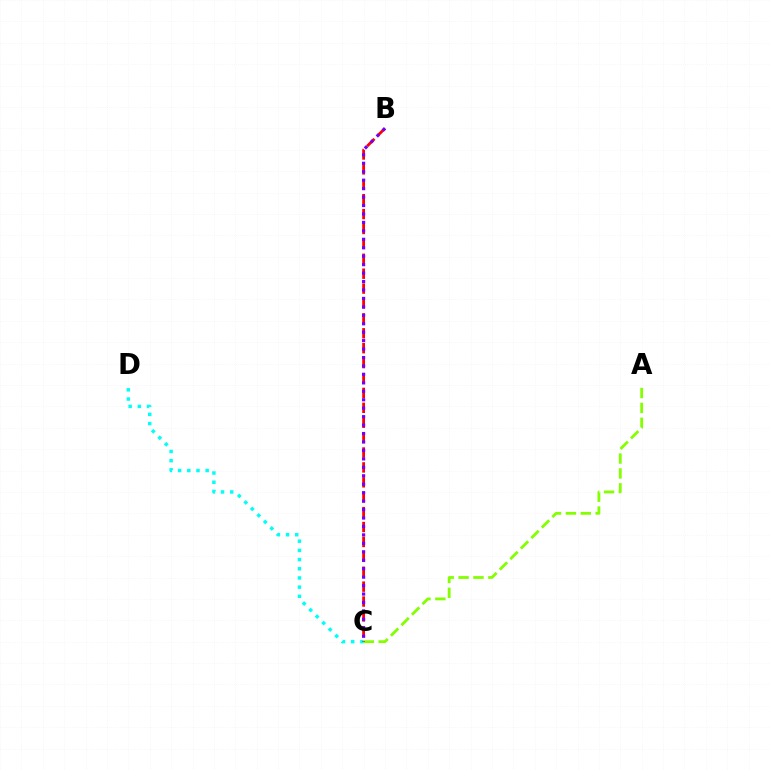{('C', 'D'): [{'color': '#00fff6', 'line_style': 'dotted', 'thickness': 2.5}], ('A', 'C'): [{'color': '#84ff00', 'line_style': 'dashed', 'thickness': 2.02}], ('B', 'C'): [{'color': '#ff0000', 'line_style': 'dashed', 'thickness': 2.02}, {'color': '#7200ff', 'line_style': 'dotted', 'thickness': 2.29}]}